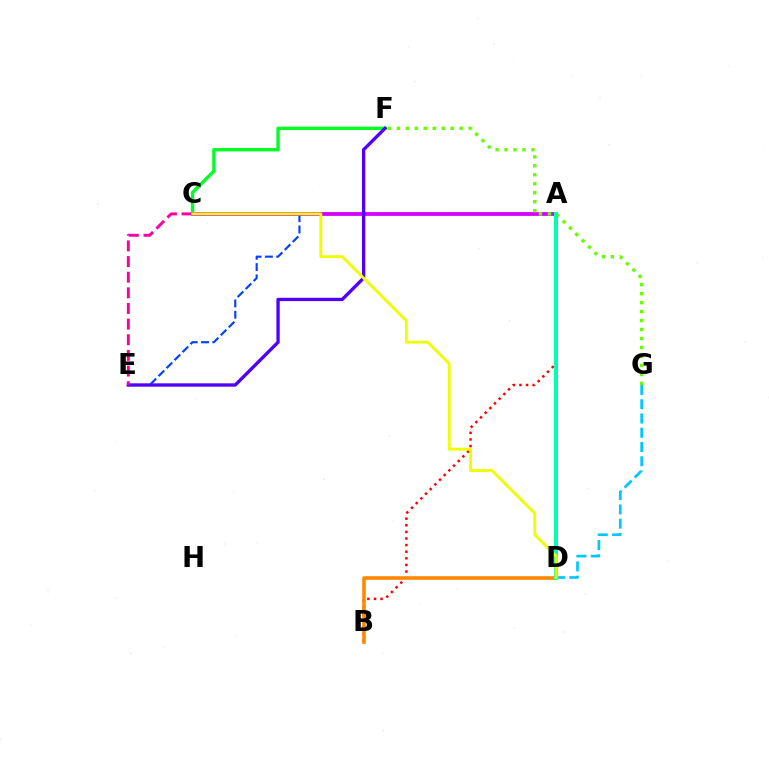{('C', 'F'): [{'color': '#00ff27', 'line_style': 'solid', 'thickness': 2.43}], ('A', 'B'): [{'color': '#ff0000', 'line_style': 'dotted', 'thickness': 1.8}], ('A', 'E'): [{'color': '#003fff', 'line_style': 'dashed', 'thickness': 1.54}], ('A', 'C'): [{'color': '#d600ff', 'line_style': 'solid', 'thickness': 2.73}], ('B', 'D'): [{'color': '#ff8800', 'line_style': 'solid', 'thickness': 2.6}], ('D', 'G'): [{'color': '#00c7ff', 'line_style': 'dashed', 'thickness': 1.94}], ('F', 'G'): [{'color': '#66ff00', 'line_style': 'dotted', 'thickness': 2.44}], ('E', 'F'): [{'color': '#4f00ff', 'line_style': 'solid', 'thickness': 2.39}], ('C', 'E'): [{'color': '#ff00a0', 'line_style': 'dashed', 'thickness': 2.12}], ('A', 'D'): [{'color': '#00ffaf', 'line_style': 'solid', 'thickness': 2.86}], ('C', 'D'): [{'color': '#eeff00', 'line_style': 'solid', 'thickness': 2.06}]}